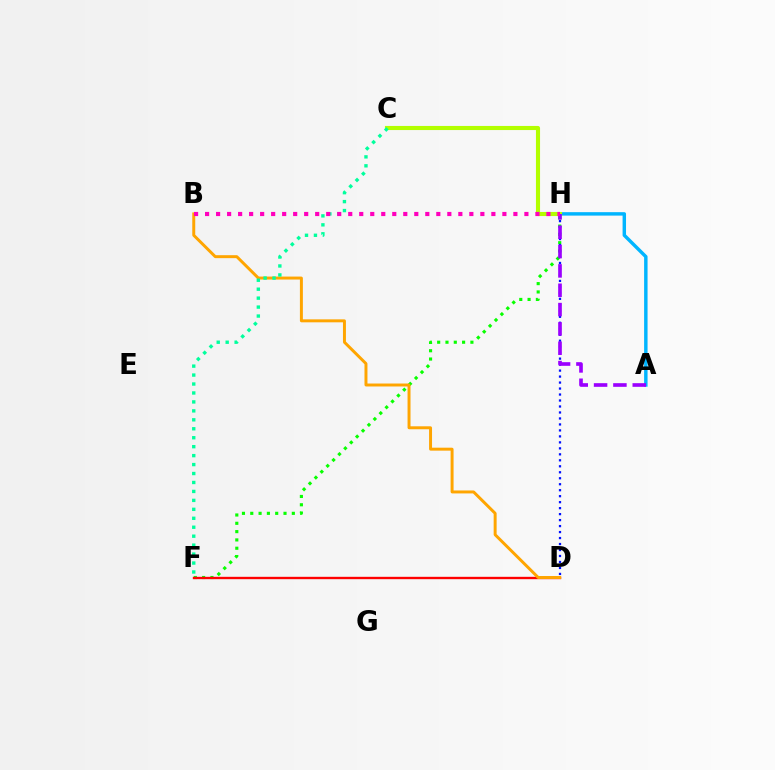{('F', 'H'): [{'color': '#08ff00', 'line_style': 'dotted', 'thickness': 2.26}], ('D', 'H'): [{'color': '#0010ff', 'line_style': 'dotted', 'thickness': 1.62}], ('A', 'H'): [{'color': '#00b5ff', 'line_style': 'solid', 'thickness': 2.48}, {'color': '#9b00ff', 'line_style': 'dashed', 'thickness': 2.63}], ('C', 'H'): [{'color': '#b3ff00', 'line_style': 'solid', 'thickness': 2.95}], ('D', 'F'): [{'color': '#ff0000', 'line_style': 'solid', 'thickness': 1.7}], ('B', 'D'): [{'color': '#ffa500', 'line_style': 'solid', 'thickness': 2.13}], ('C', 'F'): [{'color': '#00ff9d', 'line_style': 'dotted', 'thickness': 2.43}], ('B', 'H'): [{'color': '#ff00bd', 'line_style': 'dotted', 'thickness': 2.99}]}